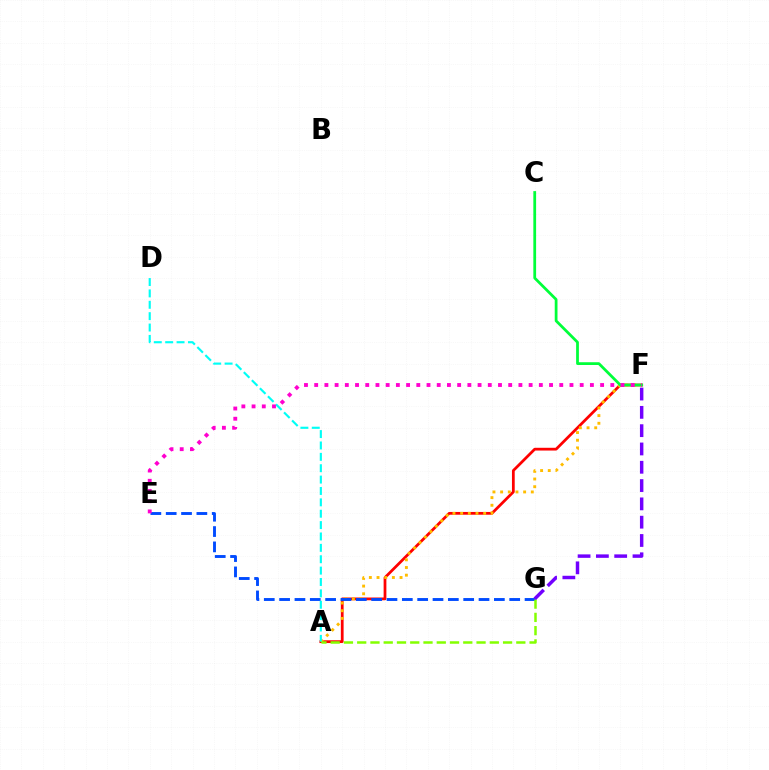{('A', 'F'): [{'color': '#ff0000', 'line_style': 'solid', 'thickness': 1.99}, {'color': '#ffbd00', 'line_style': 'dotted', 'thickness': 2.08}], ('E', 'G'): [{'color': '#004bff', 'line_style': 'dashed', 'thickness': 2.08}], ('A', 'D'): [{'color': '#00fff6', 'line_style': 'dashed', 'thickness': 1.55}], ('C', 'F'): [{'color': '#00ff39', 'line_style': 'solid', 'thickness': 1.99}], ('A', 'G'): [{'color': '#84ff00', 'line_style': 'dashed', 'thickness': 1.8}], ('F', 'G'): [{'color': '#7200ff', 'line_style': 'dashed', 'thickness': 2.49}], ('E', 'F'): [{'color': '#ff00cf', 'line_style': 'dotted', 'thickness': 2.77}]}